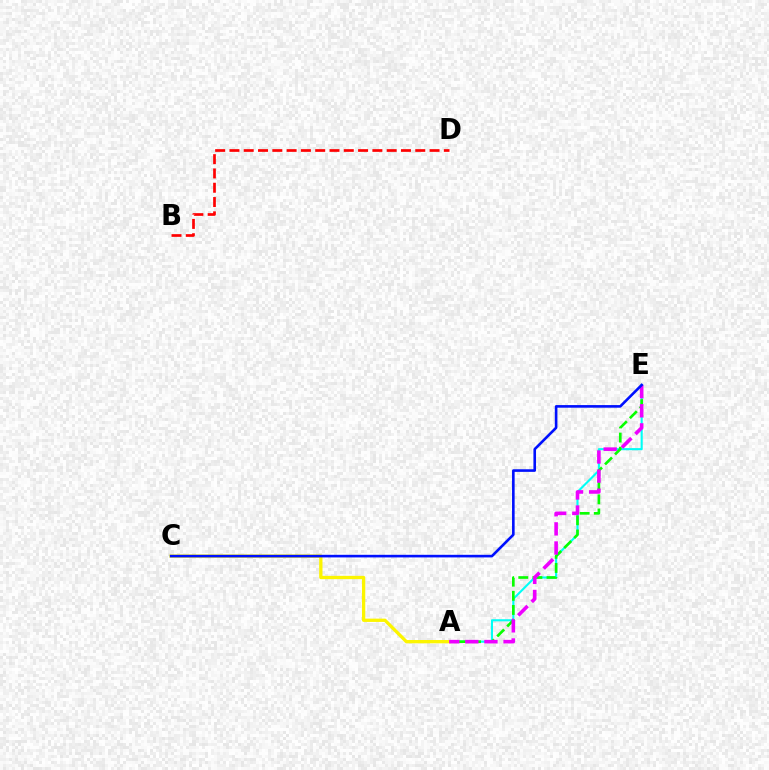{('A', 'E'): [{'color': '#00fff6', 'line_style': 'solid', 'thickness': 1.52}, {'color': '#08ff00', 'line_style': 'dashed', 'thickness': 1.92}, {'color': '#ee00ff', 'line_style': 'dashed', 'thickness': 2.6}], ('A', 'C'): [{'color': '#fcf500', 'line_style': 'solid', 'thickness': 2.38}], ('B', 'D'): [{'color': '#ff0000', 'line_style': 'dashed', 'thickness': 1.94}], ('C', 'E'): [{'color': '#0010ff', 'line_style': 'solid', 'thickness': 1.88}]}